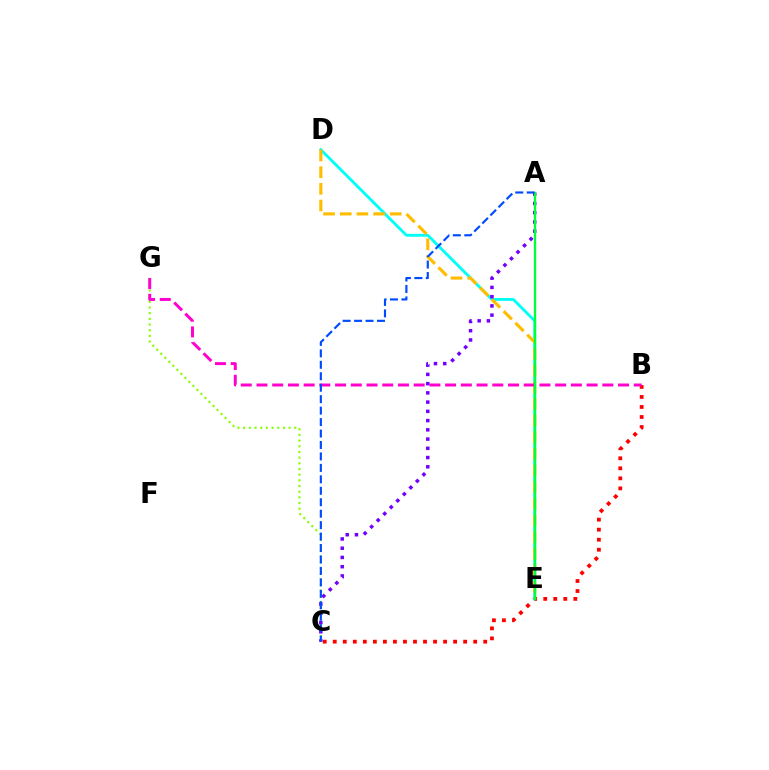{('B', 'C'): [{'color': '#ff0000', 'line_style': 'dotted', 'thickness': 2.73}], ('D', 'E'): [{'color': '#00fff6', 'line_style': 'solid', 'thickness': 2.06}, {'color': '#ffbd00', 'line_style': 'dashed', 'thickness': 2.26}], ('C', 'G'): [{'color': '#84ff00', 'line_style': 'dotted', 'thickness': 1.54}], ('B', 'G'): [{'color': '#ff00cf', 'line_style': 'dashed', 'thickness': 2.14}], ('A', 'C'): [{'color': '#7200ff', 'line_style': 'dotted', 'thickness': 2.51}, {'color': '#004bff', 'line_style': 'dashed', 'thickness': 1.56}], ('A', 'E'): [{'color': '#00ff39', 'line_style': 'solid', 'thickness': 1.66}]}